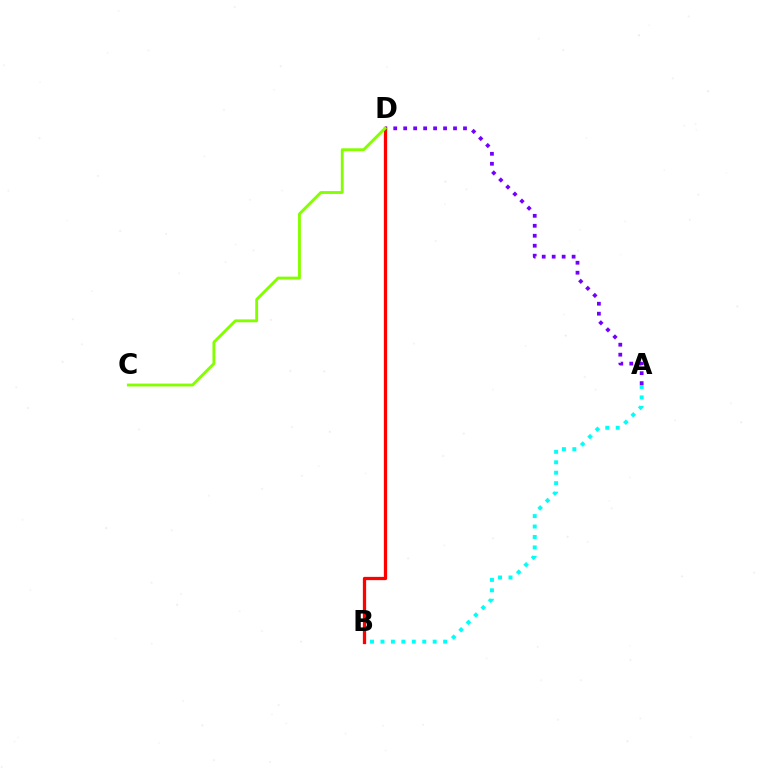{('A', 'B'): [{'color': '#00fff6', 'line_style': 'dotted', 'thickness': 2.84}], ('A', 'D'): [{'color': '#7200ff', 'line_style': 'dotted', 'thickness': 2.71}], ('B', 'D'): [{'color': '#ff0000', 'line_style': 'solid', 'thickness': 2.35}], ('C', 'D'): [{'color': '#84ff00', 'line_style': 'solid', 'thickness': 2.06}]}